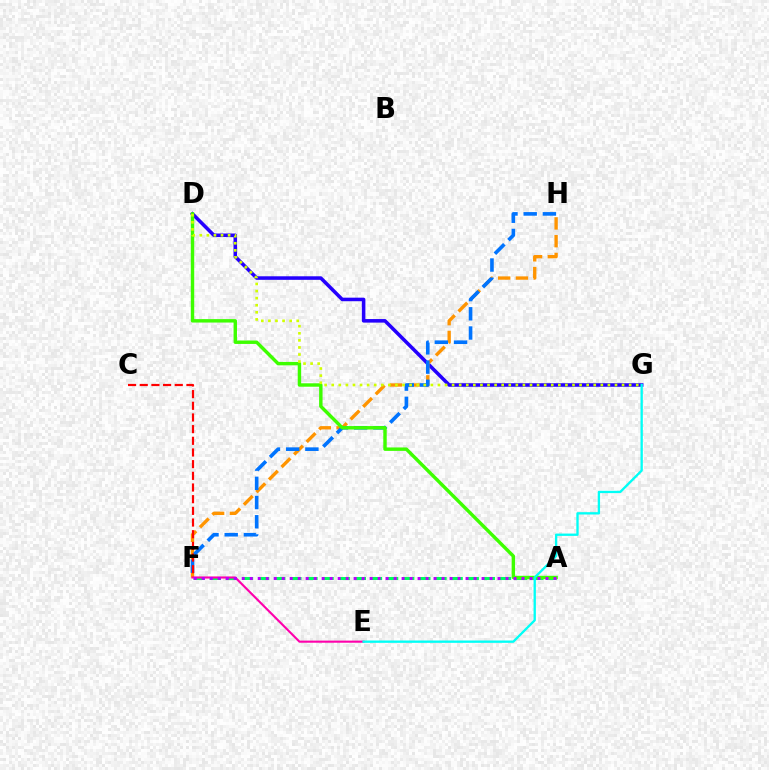{('D', 'G'): [{'color': '#2500ff', 'line_style': 'solid', 'thickness': 2.56}, {'color': '#d1ff00', 'line_style': 'dotted', 'thickness': 1.92}], ('F', 'H'): [{'color': '#ff9400', 'line_style': 'dashed', 'thickness': 2.41}, {'color': '#0074ff', 'line_style': 'dashed', 'thickness': 2.61}], ('C', 'F'): [{'color': '#ff0000', 'line_style': 'dashed', 'thickness': 1.59}], ('A', 'F'): [{'color': '#00ff5c', 'line_style': 'dashed', 'thickness': 2.19}, {'color': '#b900ff', 'line_style': 'dotted', 'thickness': 2.17}], ('A', 'D'): [{'color': '#3dff00', 'line_style': 'solid', 'thickness': 2.47}], ('E', 'F'): [{'color': '#ff00ac', 'line_style': 'solid', 'thickness': 1.52}], ('E', 'G'): [{'color': '#00fff6', 'line_style': 'solid', 'thickness': 1.68}]}